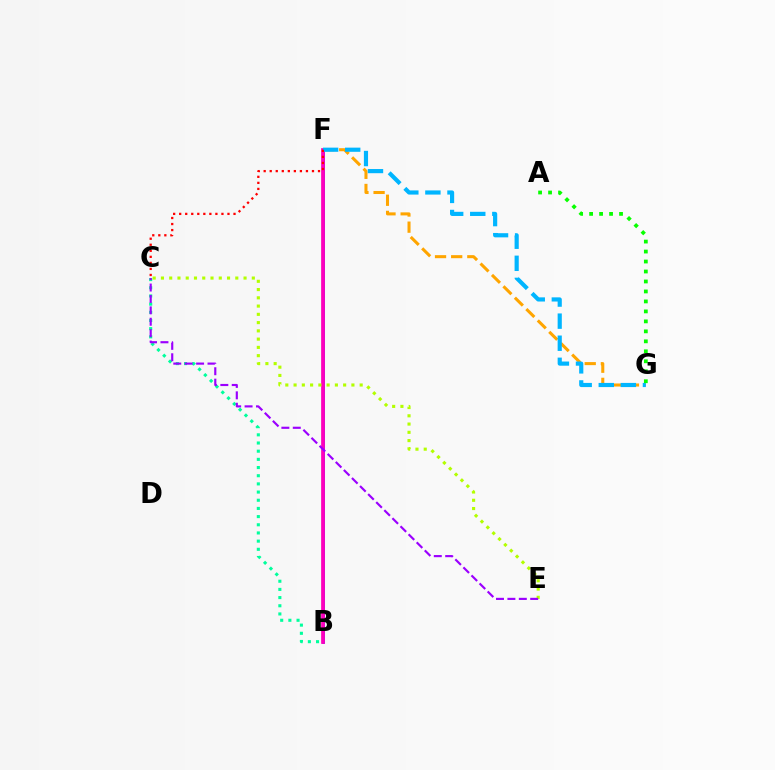{('B', 'F'): [{'color': '#0010ff', 'line_style': 'solid', 'thickness': 1.84}, {'color': '#ff00bd', 'line_style': 'solid', 'thickness': 2.67}], ('F', 'G'): [{'color': '#ffa500', 'line_style': 'dashed', 'thickness': 2.19}, {'color': '#00b5ff', 'line_style': 'dashed', 'thickness': 3.0}], ('B', 'C'): [{'color': '#00ff9d', 'line_style': 'dotted', 'thickness': 2.22}], ('C', 'E'): [{'color': '#b3ff00', 'line_style': 'dotted', 'thickness': 2.24}, {'color': '#9b00ff', 'line_style': 'dashed', 'thickness': 1.55}], ('C', 'F'): [{'color': '#ff0000', 'line_style': 'dotted', 'thickness': 1.64}], ('A', 'G'): [{'color': '#08ff00', 'line_style': 'dotted', 'thickness': 2.71}]}